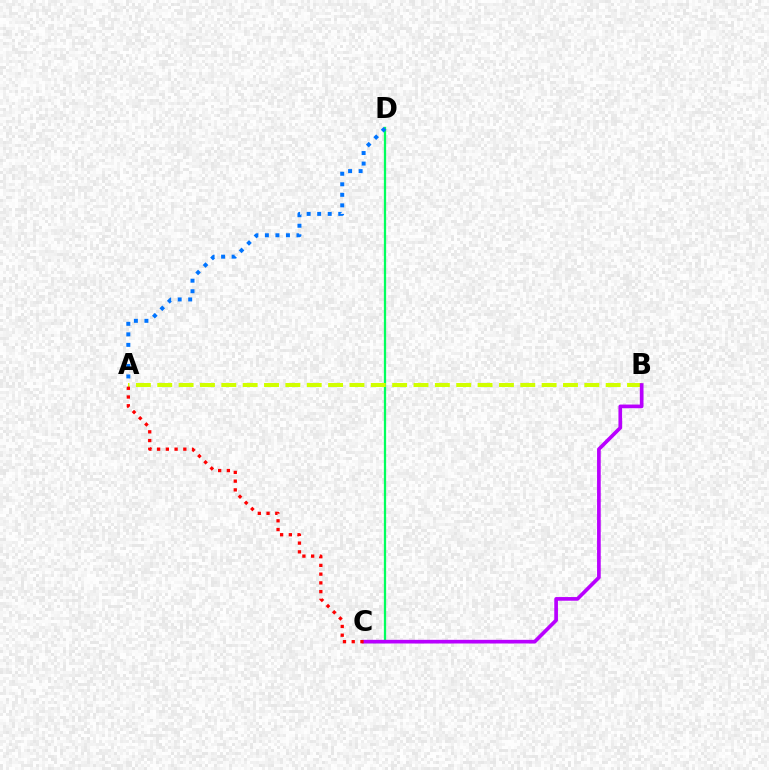{('C', 'D'): [{'color': '#00ff5c', 'line_style': 'solid', 'thickness': 1.63}], ('A', 'B'): [{'color': '#d1ff00', 'line_style': 'dashed', 'thickness': 2.9}], ('B', 'C'): [{'color': '#b900ff', 'line_style': 'solid', 'thickness': 2.64}], ('A', 'D'): [{'color': '#0074ff', 'line_style': 'dotted', 'thickness': 2.86}], ('A', 'C'): [{'color': '#ff0000', 'line_style': 'dotted', 'thickness': 2.37}]}